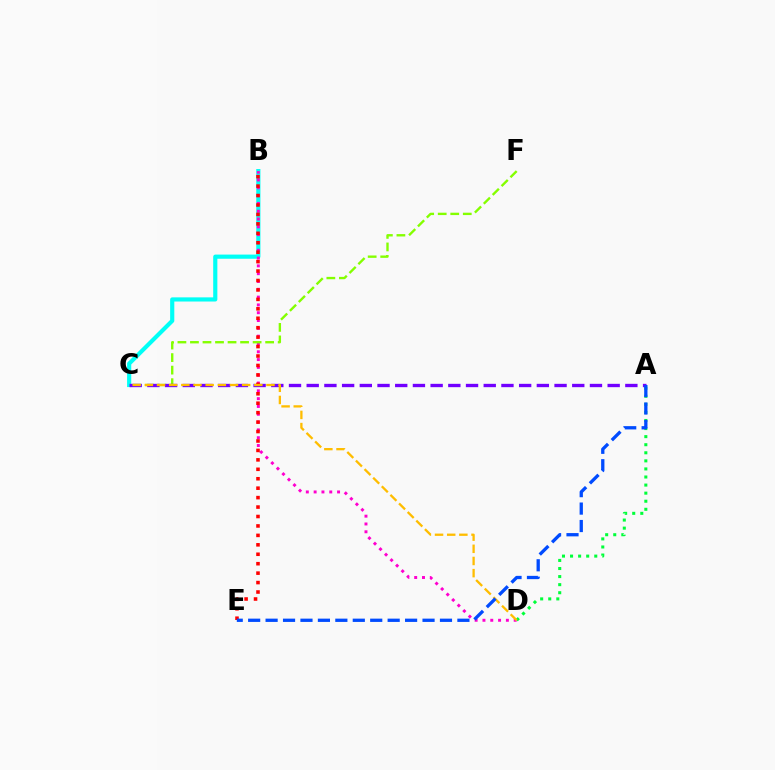{('B', 'C'): [{'color': '#00fff6', 'line_style': 'solid', 'thickness': 2.99}], ('B', 'D'): [{'color': '#ff00cf', 'line_style': 'dotted', 'thickness': 2.12}], ('C', 'F'): [{'color': '#84ff00', 'line_style': 'dashed', 'thickness': 1.7}], ('A', 'D'): [{'color': '#00ff39', 'line_style': 'dotted', 'thickness': 2.19}], ('A', 'C'): [{'color': '#7200ff', 'line_style': 'dashed', 'thickness': 2.4}], ('B', 'E'): [{'color': '#ff0000', 'line_style': 'dotted', 'thickness': 2.56}], ('C', 'D'): [{'color': '#ffbd00', 'line_style': 'dashed', 'thickness': 1.65}], ('A', 'E'): [{'color': '#004bff', 'line_style': 'dashed', 'thickness': 2.37}]}